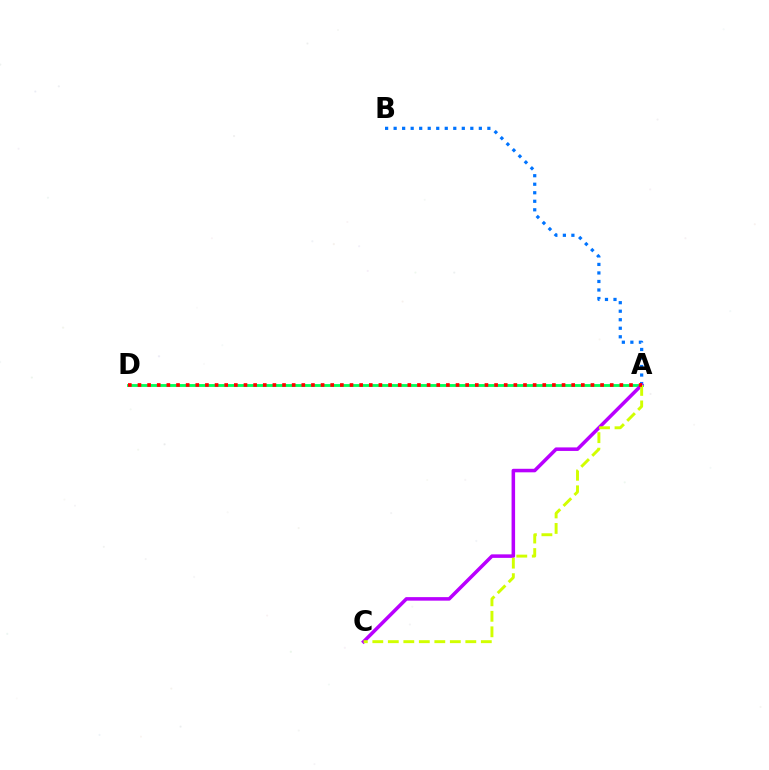{('A', 'B'): [{'color': '#0074ff', 'line_style': 'dotted', 'thickness': 2.32}], ('A', 'D'): [{'color': '#00ff5c', 'line_style': 'solid', 'thickness': 2.05}, {'color': '#ff0000', 'line_style': 'dotted', 'thickness': 2.62}], ('A', 'C'): [{'color': '#b900ff', 'line_style': 'solid', 'thickness': 2.54}, {'color': '#d1ff00', 'line_style': 'dashed', 'thickness': 2.11}]}